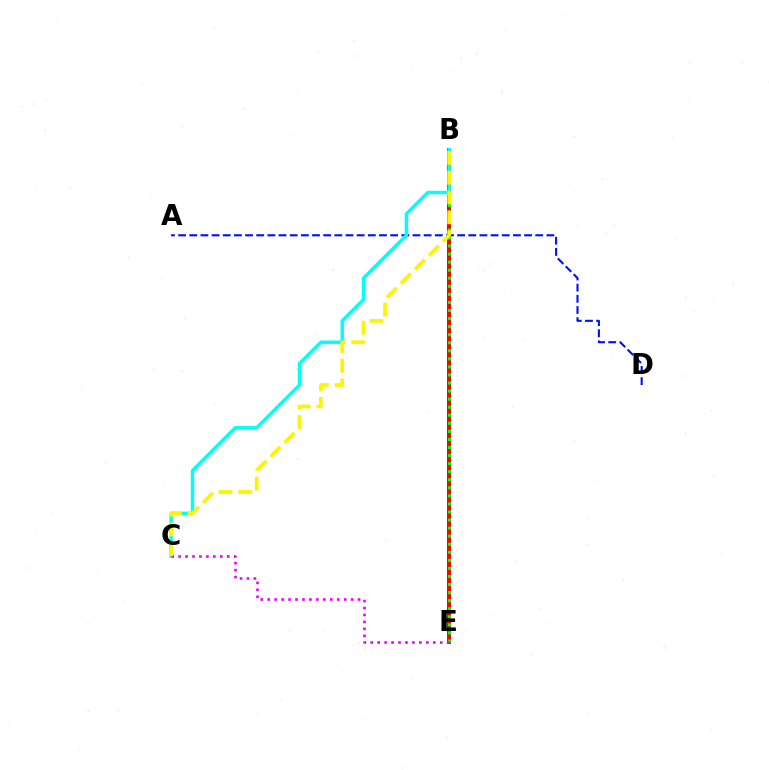{('A', 'D'): [{'color': '#0010ff', 'line_style': 'dashed', 'thickness': 1.52}], ('B', 'E'): [{'color': '#ff0000', 'line_style': 'solid', 'thickness': 2.92}, {'color': '#08ff00', 'line_style': 'dotted', 'thickness': 2.19}], ('B', 'C'): [{'color': '#00fff6', 'line_style': 'solid', 'thickness': 2.46}, {'color': '#fcf500', 'line_style': 'dashed', 'thickness': 2.69}], ('C', 'E'): [{'color': '#ee00ff', 'line_style': 'dotted', 'thickness': 1.89}]}